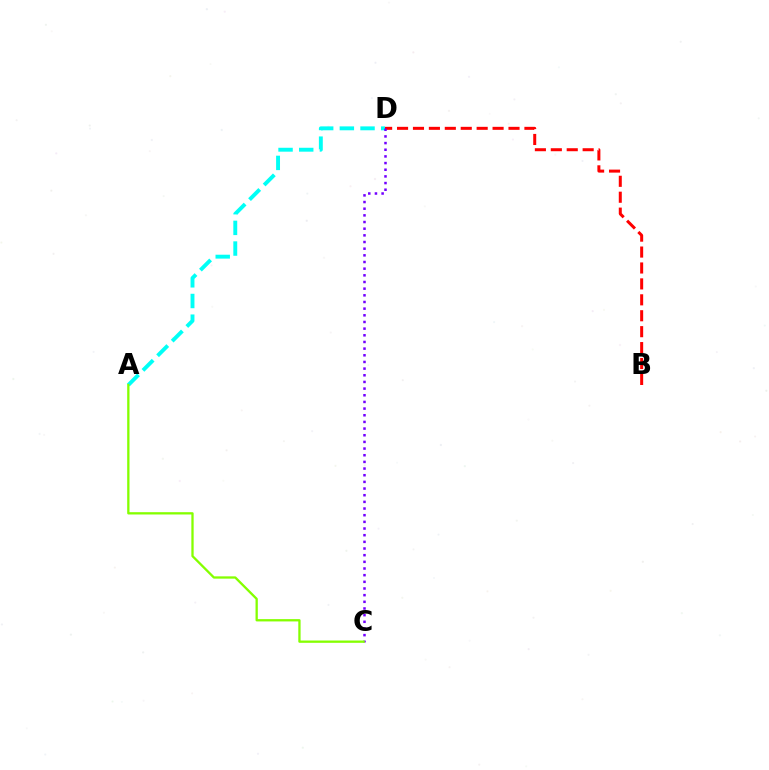{('B', 'D'): [{'color': '#ff0000', 'line_style': 'dashed', 'thickness': 2.16}], ('A', 'D'): [{'color': '#00fff6', 'line_style': 'dashed', 'thickness': 2.81}], ('C', 'D'): [{'color': '#7200ff', 'line_style': 'dotted', 'thickness': 1.81}], ('A', 'C'): [{'color': '#84ff00', 'line_style': 'solid', 'thickness': 1.66}]}